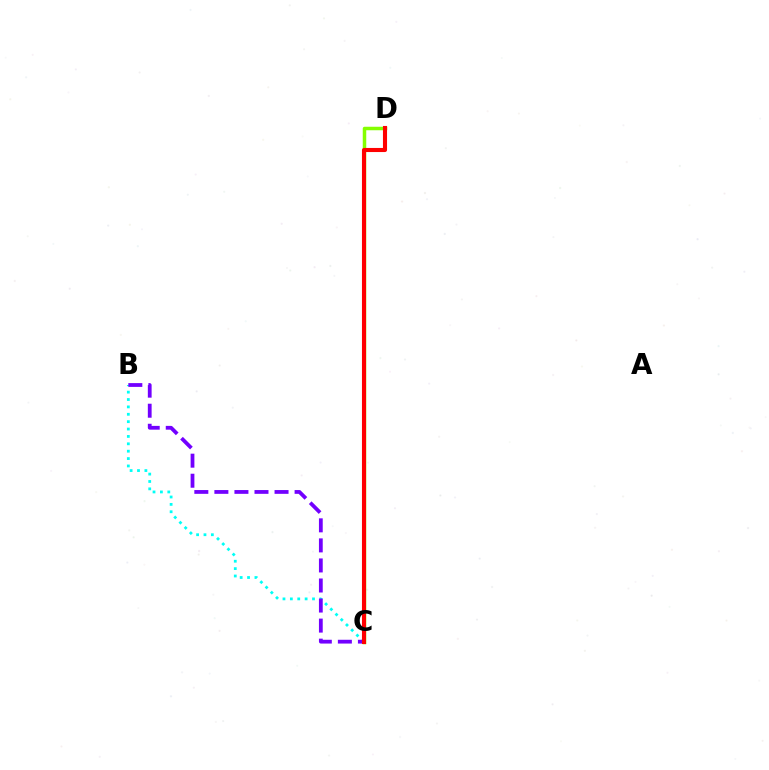{('B', 'C'): [{'color': '#00fff6', 'line_style': 'dotted', 'thickness': 2.01}, {'color': '#7200ff', 'line_style': 'dashed', 'thickness': 2.72}], ('C', 'D'): [{'color': '#84ff00', 'line_style': 'solid', 'thickness': 2.52}, {'color': '#ff0000', 'line_style': 'solid', 'thickness': 2.95}]}